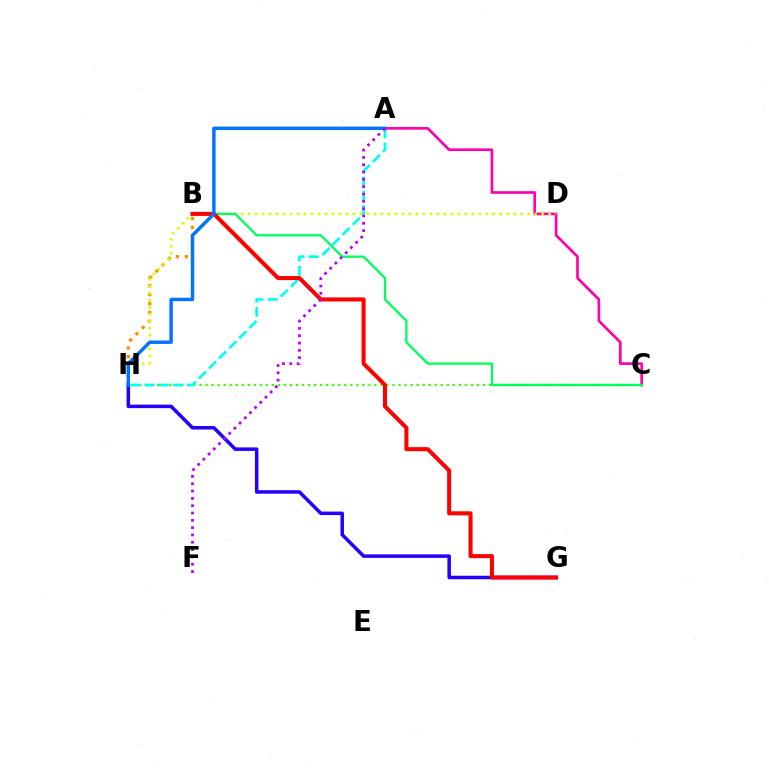{('G', 'H'): [{'color': '#2500ff', 'line_style': 'solid', 'thickness': 2.53}], ('C', 'H'): [{'color': '#3dff00', 'line_style': 'dotted', 'thickness': 1.64}], ('A', 'C'): [{'color': '#ff00ac', 'line_style': 'solid', 'thickness': 1.93}], ('A', 'H'): [{'color': '#00fff6', 'line_style': 'dashed', 'thickness': 1.94}, {'color': '#0074ff', 'line_style': 'solid', 'thickness': 2.48}], ('B', 'H'): [{'color': '#ff9400', 'line_style': 'dotted', 'thickness': 2.41}], ('D', 'H'): [{'color': '#d1ff00', 'line_style': 'dotted', 'thickness': 1.9}], ('B', 'C'): [{'color': '#00ff5c', 'line_style': 'solid', 'thickness': 1.66}], ('B', 'G'): [{'color': '#ff0000', 'line_style': 'solid', 'thickness': 2.92}], ('A', 'F'): [{'color': '#b900ff', 'line_style': 'dotted', 'thickness': 1.99}]}